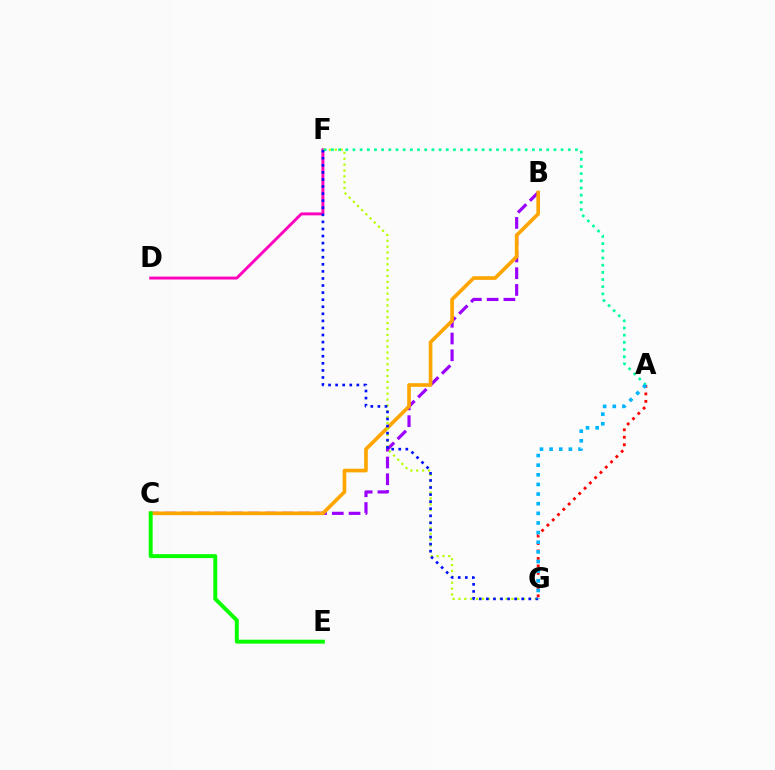{('B', 'C'): [{'color': '#9b00ff', 'line_style': 'dashed', 'thickness': 2.28}, {'color': '#ffa500', 'line_style': 'solid', 'thickness': 2.62}], ('D', 'F'): [{'color': '#ff00bd', 'line_style': 'solid', 'thickness': 2.1}], ('F', 'G'): [{'color': '#b3ff00', 'line_style': 'dotted', 'thickness': 1.6}, {'color': '#0010ff', 'line_style': 'dotted', 'thickness': 1.92}], ('A', 'F'): [{'color': '#00ff9d', 'line_style': 'dotted', 'thickness': 1.95}], ('A', 'G'): [{'color': '#ff0000', 'line_style': 'dotted', 'thickness': 2.03}, {'color': '#00b5ff', 'line_style': 'dotted', 'thickness': 2.62}], ('C', 'E'): [{'color': '#08ff00', 'line_style': 'solid', 'thickness': 2.84}]}